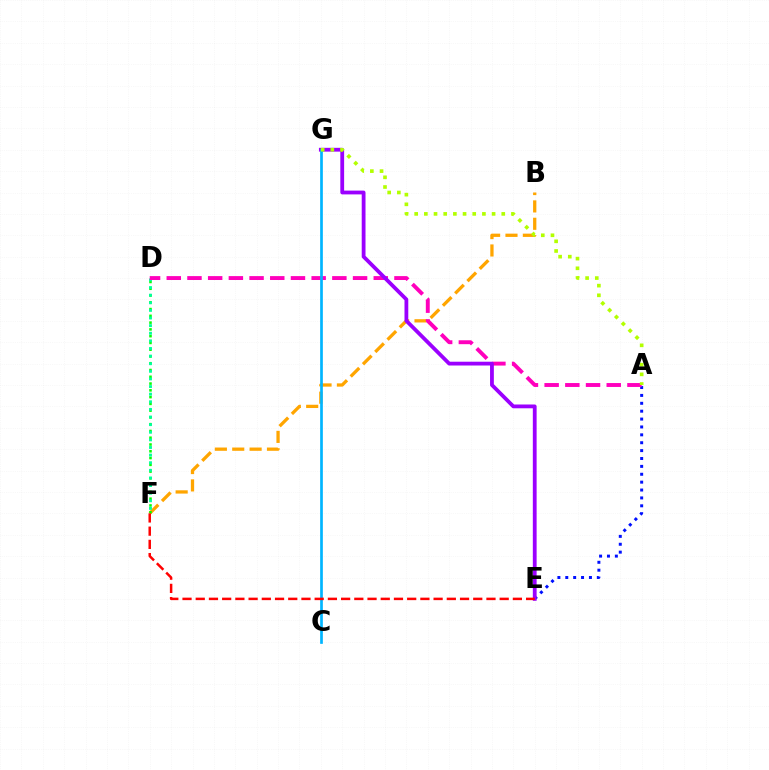{('B', 'F'): [{'color': '#ffa500', 'line_style': 'dashed', 'thickness': 2.36}], ('D', 'F'): [{'color': '#08ff00', 'line_style': 'dotted', 'thickness': 1.84}, {'color': '#00ff9d', 'line_style': 'dotted', 'thickness': 2.07}], ('A', 'E'): [{'color': '#0010ff', 'line_style': 'dotted', 'thickness': 2.14}], ('A', 'D'): [{'color': '#ff00bd', 'line_style': 'dashed', 'thickness': 2.81}], ('E', 'G'): [{'color': '#9b00ff', 'line_style': 'solid', 'thickness': 2.73}], ('C', 'G'): [{'color': '#00b5ff', 'line_style': 'solid', 'thickness': 1.94}], ('E', 'F'): [{'color': '#ff0000', 'line_style': 'dashed', 'thickness': 1.8}], ('A', 'G'): [{'color': '#b3ff00', 'line_style': 'dotted', 'thickness': 2.63}]}